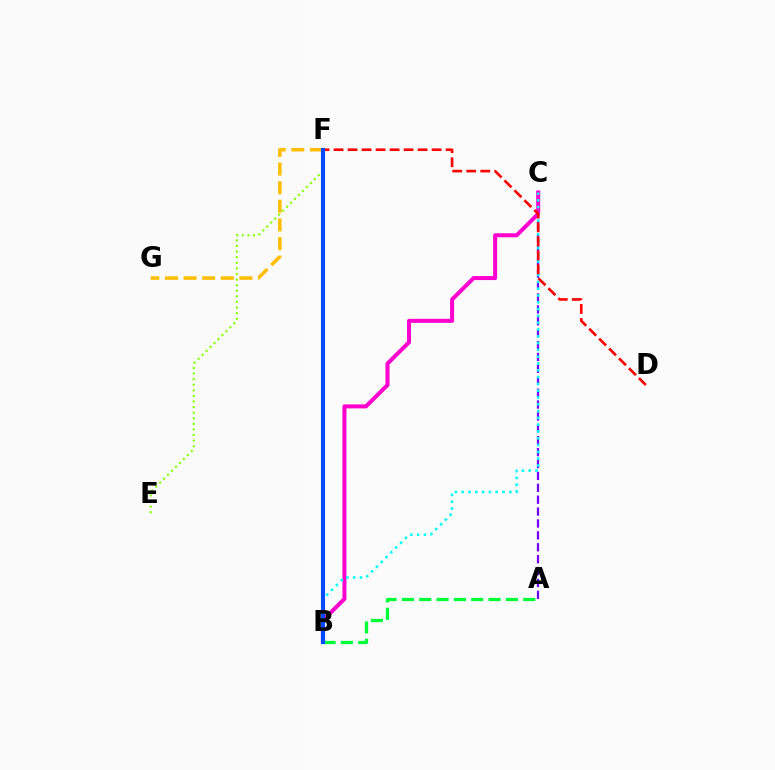{('A', 'C'): [{'color': '#7200ff', 'line_style': 'dashed', 'thickness': 1.62}], ('E', 'F'): [{'color': '#84ff00', 'line_style': 'dotted', 'thickness': 1.52}], ('A', 'B'): [{'color': '#00ff39', 'line_style': 'dashed', 'thickness': 2.35}], ('F', 'G'): [{'color': '#ffbd00', 'line_style': 'dashed', 'thickness': 2.53}], ('B', 'C'): [{'color': '#ff00cf', 'line_style': 'solid', 'thickness': 2.9}, {'color': '#00fff6', 'line_style': 'dotted', 'thickness': 1.85}], ('D', 'F'): [{'color': '#ff0000', 'line_style': 'dashed', 'thickness': 1.9}], ('B', 'F'): [{'color': '#004bff', 'line_style': 'solid', 'thickness': 2.97}]}